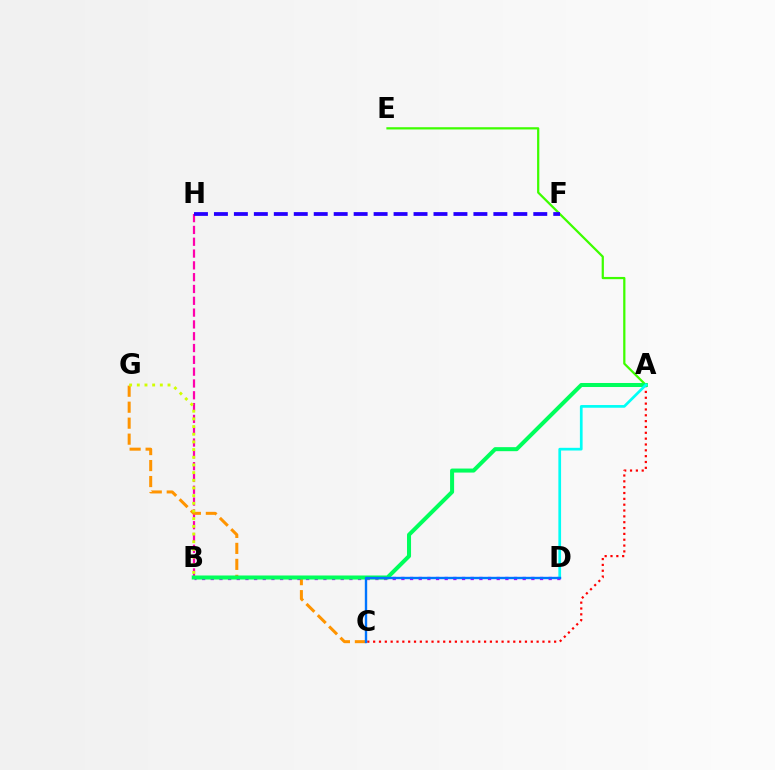{('B', 'H'): [{'color': '#ff00ac', 'line_style': 'dashed', 'thickness': 1.6}], ('A', 'E'): [{'color': '#3dff00', 'line_style': 'solid', 'thickness': 1.61}], ('C', 'G'): [{'color': '#ff9400', 'line_style': 'dashed', 'thickness': 2.17}], ('B', 'D'): [{'color': '#b900ff', 'line_style': 'dotted', 'thickness': 2.35}], ('B', 'G'): [{'color': '#d1ff00', 'line_style': 'dotted', 'thickness': 2.09}], ('A', 'C'): [{'color': '#ff0000', 'line_style': 'dotted', 'thickness': 1.59}], ('F', 'H'): [{'color': '#2500ff', 'line_style': 'dashed', 'thickness': 2.71}], ('A', 'B'): [{'color': '#00ff5c', 'line_style': 'solid', 'thickness': 2.9}], ('A', 'D'): [{'color': '#00fff6', 'line_style': 'solid', 'thickness': 1.95}], ('C', 'D'): [{'color': '#0074ff', 'line_style': 'solid', 'thickness': 1.71}]}